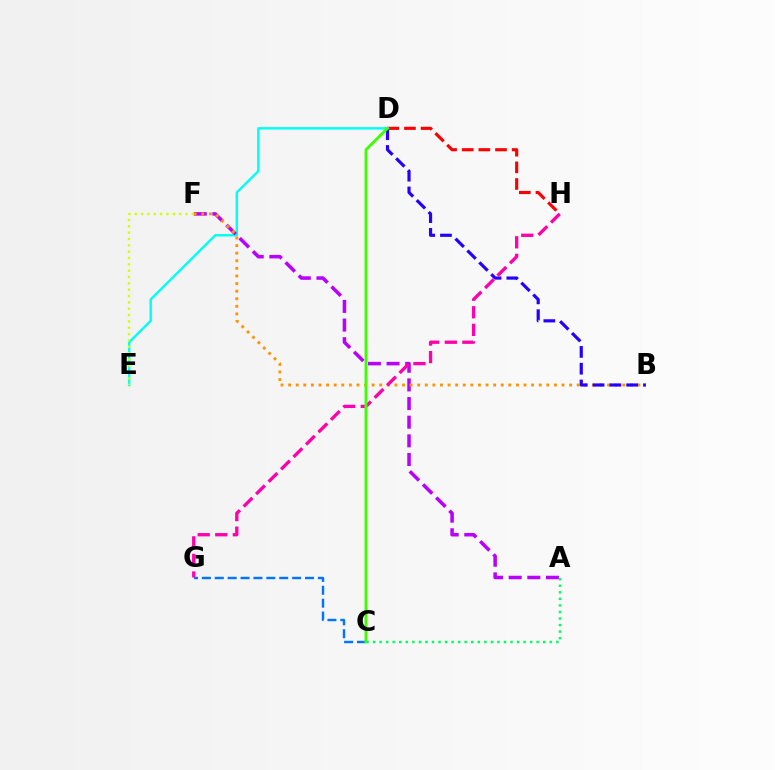{('C', 'G'): [{'color': '#0074ff', 'line_style': 'dashed', 'thickness': 1.75}], ('D', 'H'): [{'color': '#ff0000', 'line_style': 'dashed', 'thickness': 2.26}], ('D', 'E'): [{'color': '#00fff6', 'line_style': 'solid', 'thickness': 1.75}], ('A', 'F'): [{'color': '#b900ff', 'line_style': 'dashed', 'thickness': 2.53}], ('B', 'F'): [{'color': '#ff9400', 'line_style': 'dotted', 'thickness': 2.06}], ('B', 'D'): [{'color': '#2500ff', 'line_style': 'dashed', 'thickness': 2.28}], ('G', 'H'): [{'color': '#ff00ac', 'line_style': 'dashed', 'thickness': 2.39}], ('E', 'F'): [{'color': '#d1ff00', 'line_style': 'dotted', 'thickness': 1.72}], ('C', 'D'): [{'color': '#3dff00', 'line_style': 'solid', 'thickness': 2.05}], ('A', 'C'): [{'color': '#00ff5c', 'line_style': 'dotted', 'thickness': 1.78}]}